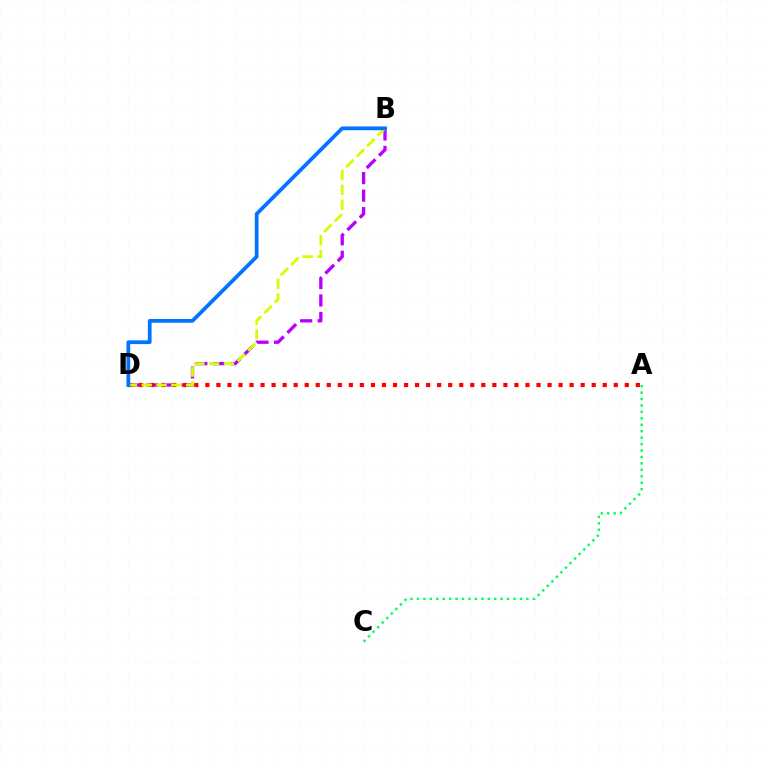{('B', 'D'): [{'color': '#b900ff', 'line_style': 'dashed', 'thickness': 2.38}, {'color': '#d1ff00', 'line_style': 'dashed', 'thickness': 2.01}, {'color': '#0074ff', 'line_style': 'solid', 'thickness': 2.7}], ('A', 'C'): [{'color': '#00ff5c', 'line_style': 'dotted', 'thickness': 1.75}], ('A', 'D'): [{'color': '#ff0000', 'line_style': 'dotted', 'thickness': 3.0}]}